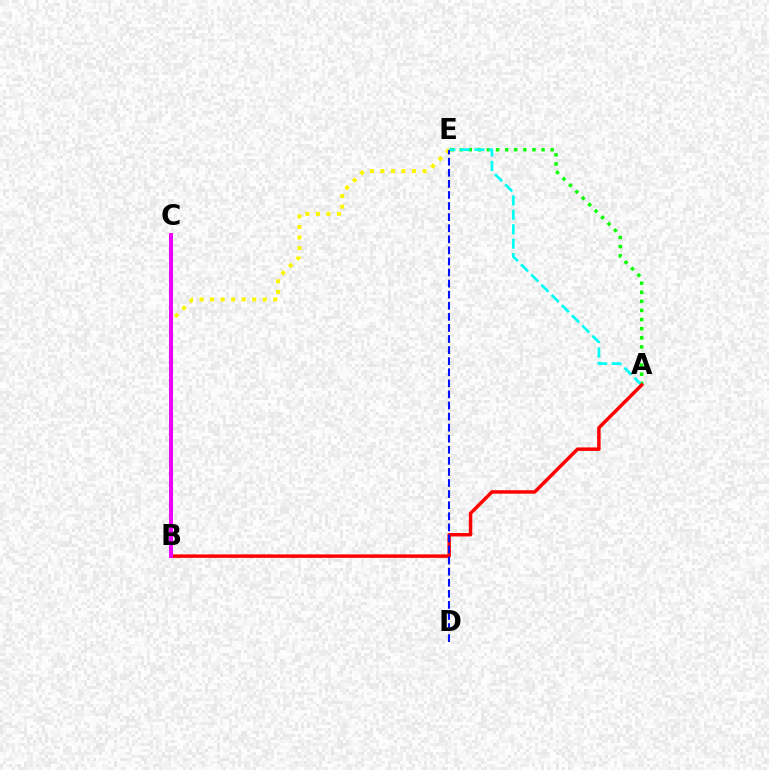{('A', 'E'): [{'color': '#08ff00', 'line_style': 'dotted', 'thickness': 2.47}, {'color': '#00fff6', 'line_style': 'dashed', 'thickness': 1.96}], ('B', 'E'): [{'color': '#fcf500', 'line_style': 'dotted', 'thickness': 2.86}], ('A', 'B'): [{'color': '#ff0000', 'line_style': 'solid', 'thickness': 2.5}], ('D', 'E'): [{'color': '#0010ff', 'line_style': 'dashed', 'thickness': 1.51}], ('B', 'C'): [{'color': '#ee00ff', 'line_style': 'solid', 'thickness': 2.88}]}